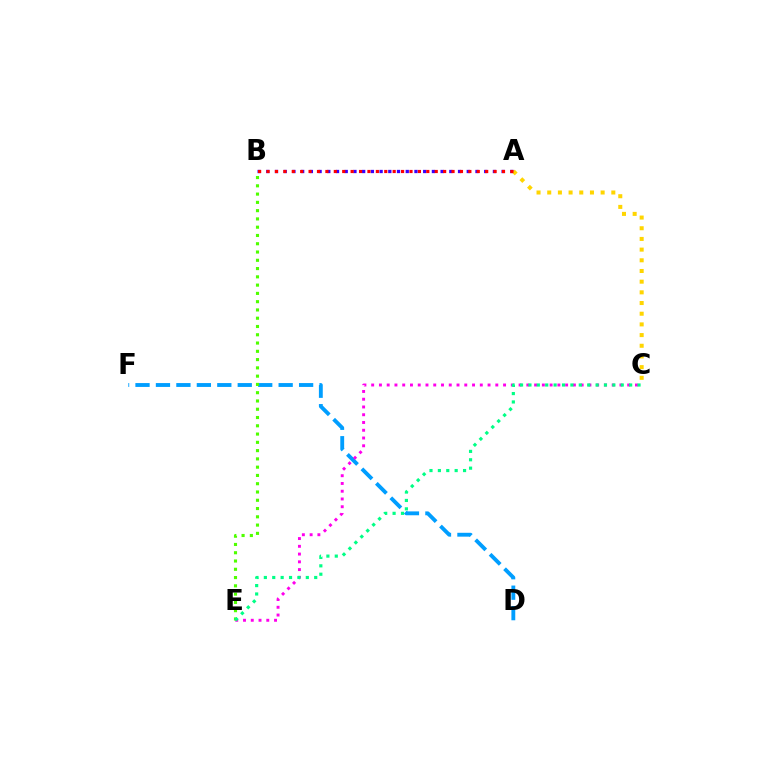{('D', 'F'): [{'color': '#009eff', 'line_style': 'dashed', 'thickness': 2.78}], ('C', 'E'): [{'color': '#ff00ed', 'line_style': 'dotted', 'thickness': 2.11}, {'color': '#00ff86', 'line_style': 'dotted', 'thickness': 2.28}], ('B', 'E'): [{'color': '#4fff00', 'line_style': 'dotted', 'thickness': 2.25}], ('A', 'B'): [{'color': '#3700ff', 'line_style': 'dotted', 'thickness': 2.37}, {'color': '#ff0000', 'line_style': 'dotted', 'thickness': 2.28}], ('A', 'C'): [{'color': '#ffd500', 'line_style': 'dotted', 'thickness': 2.9}]}